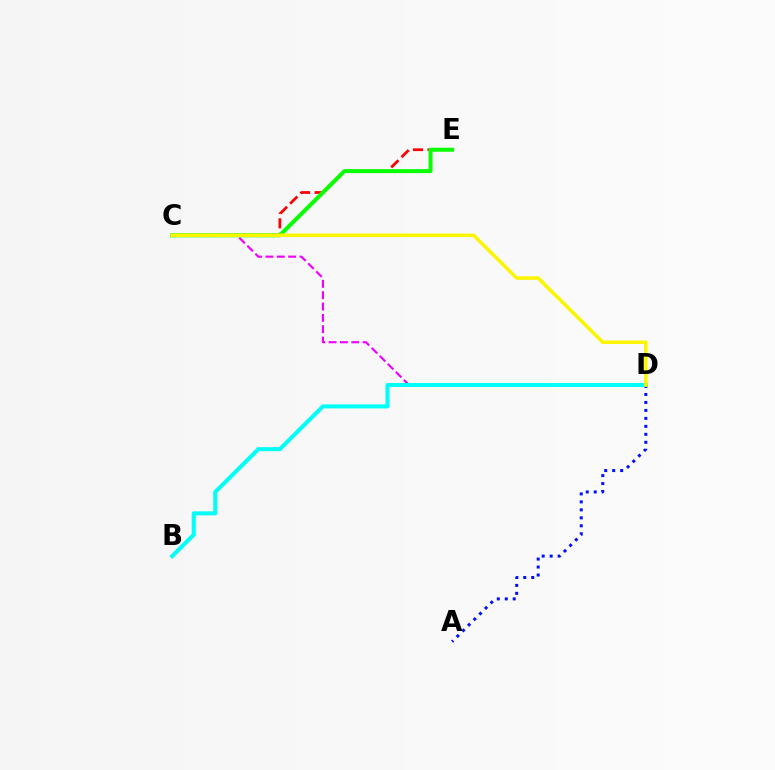{('C', 'D'): [{'color': '#ee00ff', 'line_style': 'dashed', 'thickness': 1.54}, {'color': '#fcf500', 'line_style': 'solid', 'thickness': 2.55}], ('A', 'D'): [{'color': '#0010ff', 'line_style': 'dotted', 'thickness': 2.17}], ('C', 'E'): [{'color': '#ff0000', 'line_style': 'dashed', 'thickness': 1.97}, {'color': '#08ff00', 'line_style': 'solid', 'thickness': 2.87}], ('B', 'D'): [{'color': '#00fff6', 'line_style': 'solid', 'thickness': 2.92}]}